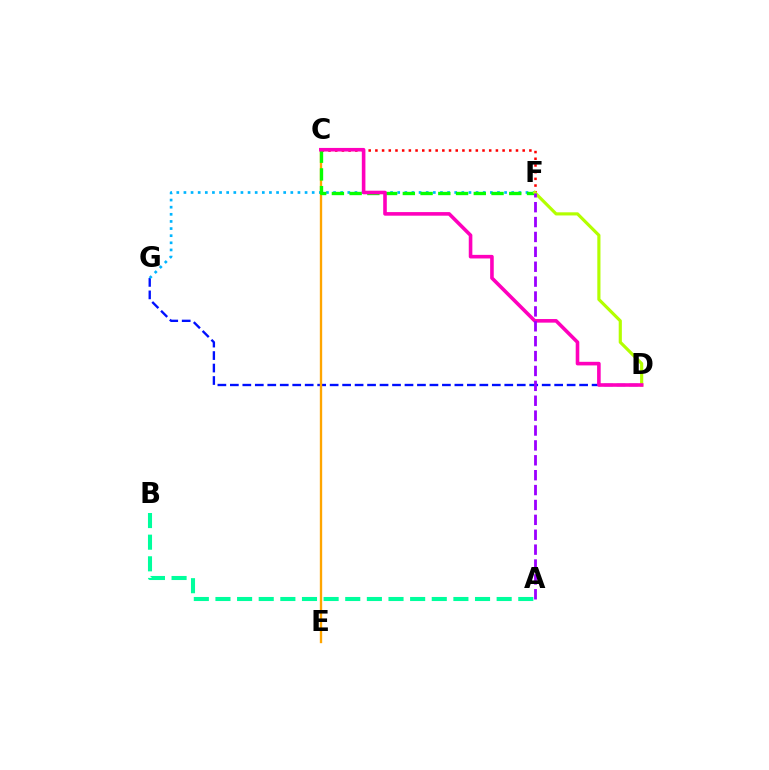{('D', 'G'): [{'color': '#0010ff', 'line_style': 'dashed', 'thickness': 1.69}], ('C', 'E'): [{'color': '#ffa500', 'line_style': 'solid', 'thickness': 1.7}], ('F', 'G'): [{'color': '#00b5ff', 'line_style': 'dotted', 'thickness': 1.94}], ('C', 'F'): [{'color': '#ff0000', 'line_style': 'dotted', 'thickness': 1.82}, {'color': '#08ff00', 'line_style': 'dashed', 'thickness': 2.41}], ('A', 'B'): [{'color': '#00ff9d', 'line_style': 'dashed', 'thickness': 2.94}], ('D', 'F'): [{'color': '#b3ff00', 'line_style': 'solid', 'thickness': 2.27}], ('C', 'D'): [{'color': '#ff00bd', 'line_style': 'solid', 'thickness': 2.59}], ('A', 'F'): [{'color': '#9b00ff', 'line_style': 'dashed', 'thickness': 2.02}]}